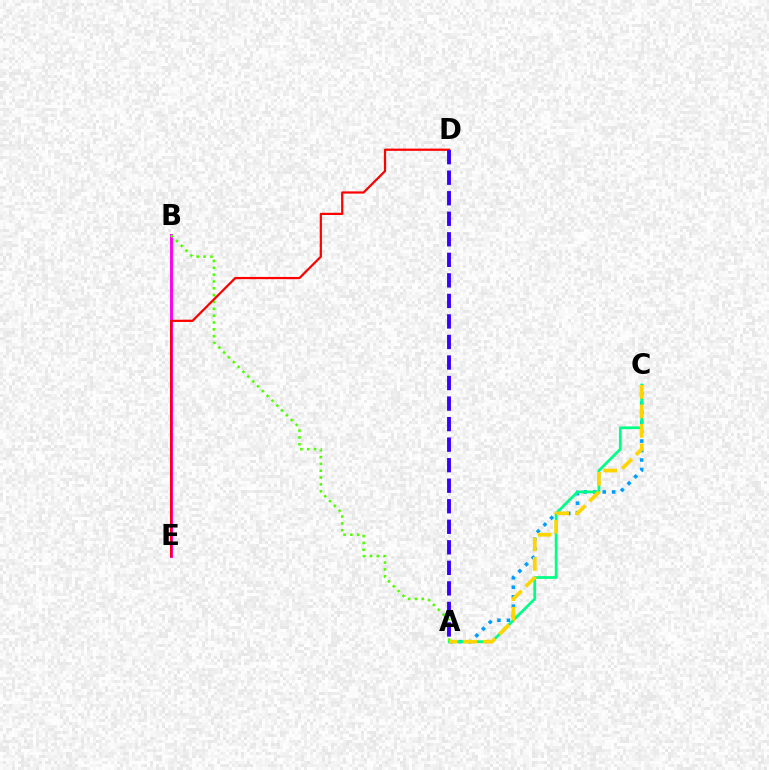{('A', 'C'): [{'color': '#009eff', 'line_style': 'dotted', 'thickness': 2.57}, {'color': '#00ff86', 'line_style': 'solid', 'thickness': 1.97}, {'color': '#ffd500', 'line_style': 'dashed', 'thickness': 2.65}], ('B', 'E'): [{'color': '#ff00ed', 'line_style': 'solid', 'thickness': 2.09}], ('A', 'B'): [{'color': '#4fff00', 'line_style': 'dotted', 'thickness': 1.86}], ('D', 'E'): [{'color': '#ff0000', 'line_style': 'solid', 'thickness': 1.6}], ('A', 'D'): [{'color': '#3700ff', 'line_style': 'dashed', 'thickness': 2.79}]}